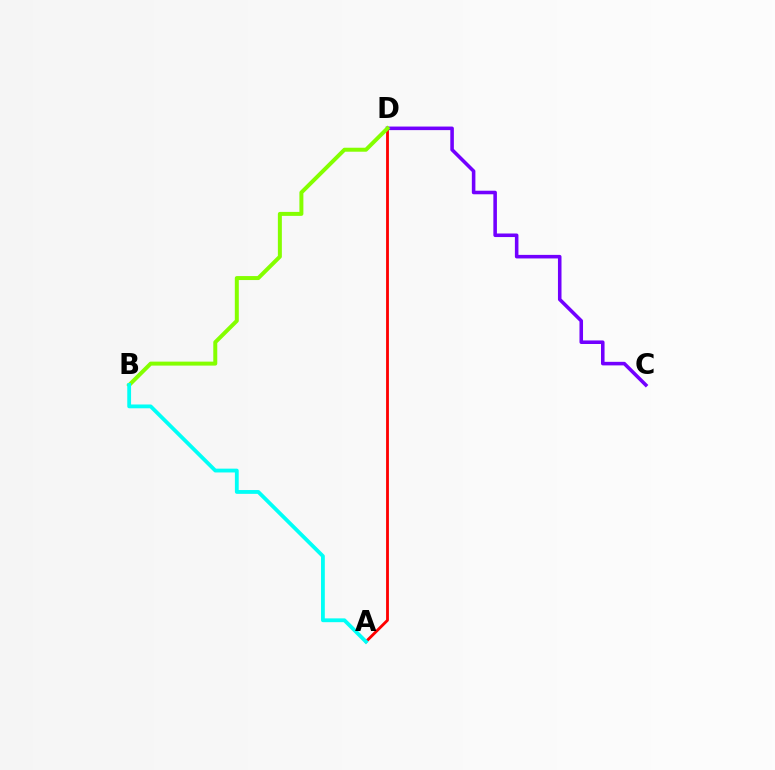{('A', 'D'): [{'color': '#ff0000', 'line_style': 'solid', 'thickness': 2.04}], ('C', 'D'): [{'color': '#7200ff', 'line_style': 'solid', 'thickness': 2.56}], ('B', 'D'): [{'color': '#84ff00', 'line_style': 'solid', 'thickness': 2.87}], ('A', 'B'): [{'color': '#00fff6', 'line_style': 'solid', 'thickness': 2.74}]}